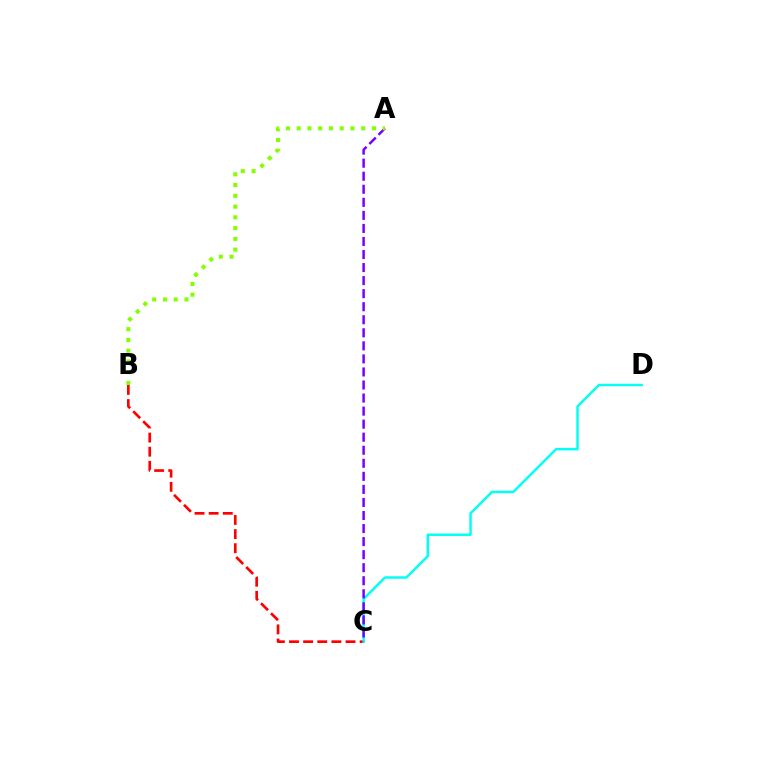{('B', 'C'): [{'color': '#ff0000', 'line_style': 'dashed', 'thickness': 1.92}], ('C', 'D'): [{'color': '#00fff6', 'line_style': 'solid', 'thickness': 1.77}], ('A', 'C'): [{'color': '#7200ff', 'line_style': 'dashed', 'thickness': 1.77}], ('A', 'B'): [{'color': '#84ff00', 'line_style': 'dotted', 'thickness': 2.92}]}